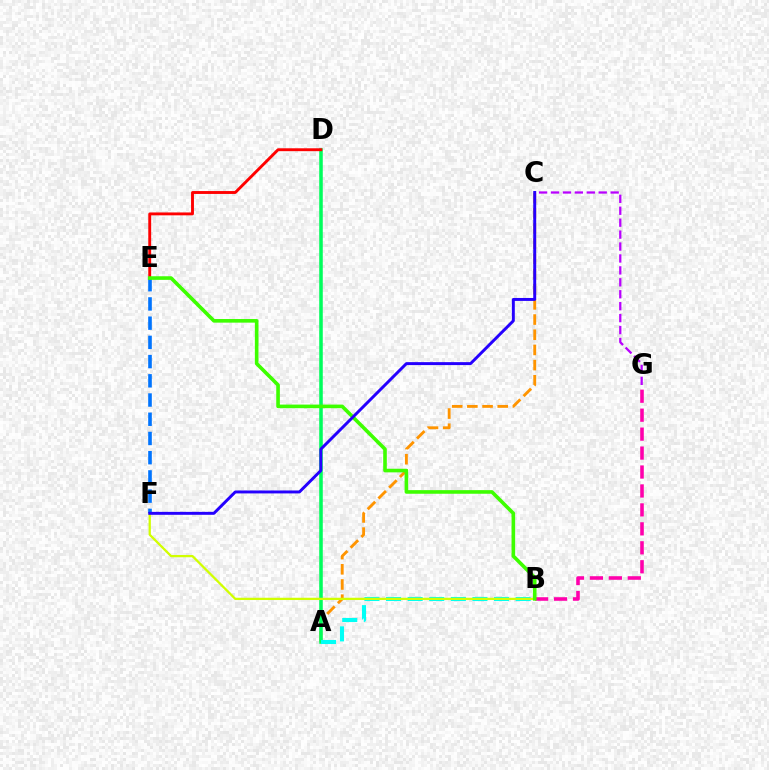{('A', 'C'): [{'color': '#ff9400', 'line_style': 'dashed', 'thickness': 2.06}], ('A', 'D'): [{'color': '#00ff5c', 'line_style': 'solid', 'thickness': 2.55}], ('C', 'G'): [{'color': '#b900ff', 'line_style': 'dashed', 'thickness': 1.62}], ('D', 'E'): [{'color': '#ff0000', 'line_style': 'solid', 'thickness': 2.08}], ('A', 'B'): [{'color': '#00fff6', 'line_style': 'dashed', 'thickness': 2.93}], ('B', 'F'): [{'color': '#d1ff00', 'line_style': 'solid', 'thickness': 1.64}], ('B', 'G'): [{'color': '#ff00ac', 'line_style': 'dashed', 'thickness': 2.57}], ('E', 'F'): [{'color': '#0074ff', 'line_style': 'dashed', 'thickness': 2.61}], ('B', 'E'): [{'color': '#3dff00', 'line_style': 'solid', 'thickness': 2.6}], ('C', 'F'): [{'color': '#2500ff', 'line_style': 'solid', 'thickness': 2.12}]}